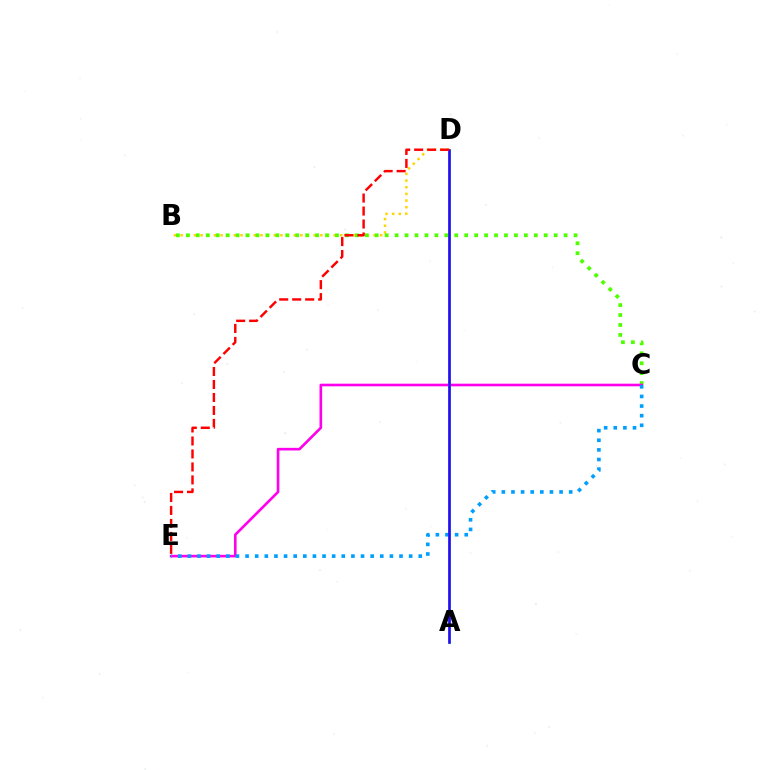{('B', 'D'): [{'color': '#ffd500', 'line_style': 'dotted', 'thickness': 1.81}], ('B', 'C'): [{'color': '#4fff00', 'line_style': 'dotted', 'thickness': 2.7}], ('C', 'E'): [{'color': '#ff00ed', 'line_style': 'solid', 'thickness': 1.9}, {'color': '#009eff', 'line_style': 'dotted', 'thickness': 2.61}], ('A', 'D'): [{'color': '#00ff86', 'line_style': 'solid', 'thickness': 1.95}, {'color': '#3700ff', 'line_style': 'solid', 'thickness': 1.83}], ('D', 'E'): [{'color': '#ff0000', 'line_style': 'dashed', 'thickness': 1.76}]}